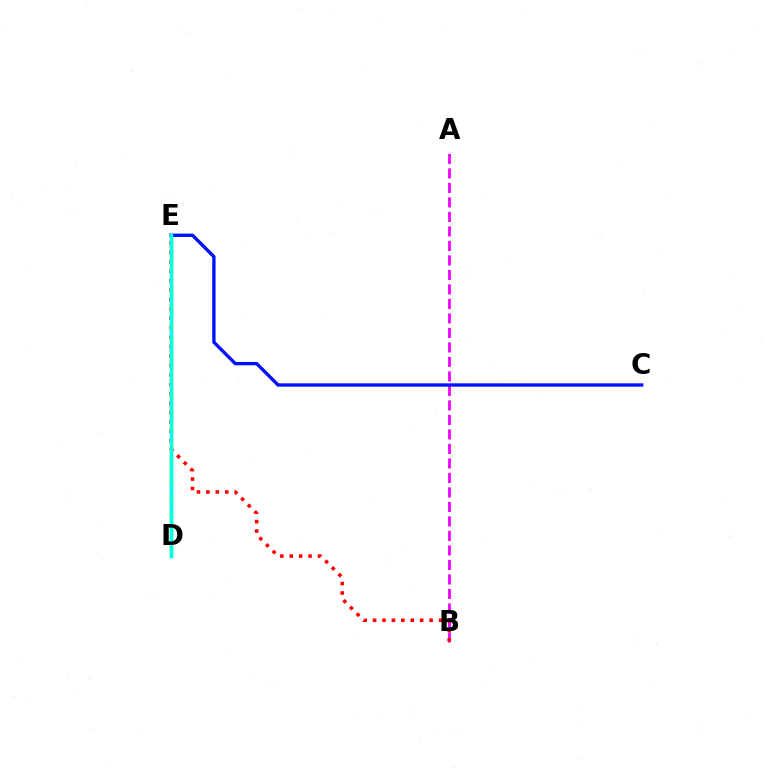{('A', 'B'): [{'color': '#ee00ff', 'line_style': 'dashed', 'thickness': 1.97}], ('D', 'E'): [{'color': '#08ff00', 'line_style': 'solid', 'thickness': 2.36}, {'color': '#fcf500', 'line_style': 'dashed', 'thickness': 2.36}, {'color': '#00fff6', 'line_style': 'solid', 'thickness': 2.5}], ('B', 'E'): [{'color': '#ff0000', 'line_style': 'dotted', 'thickness': 2.56}], ('C', 'E'): [{'color': '#0010ff', 'line_style': 'solid', 'thickness': 2.41}]}